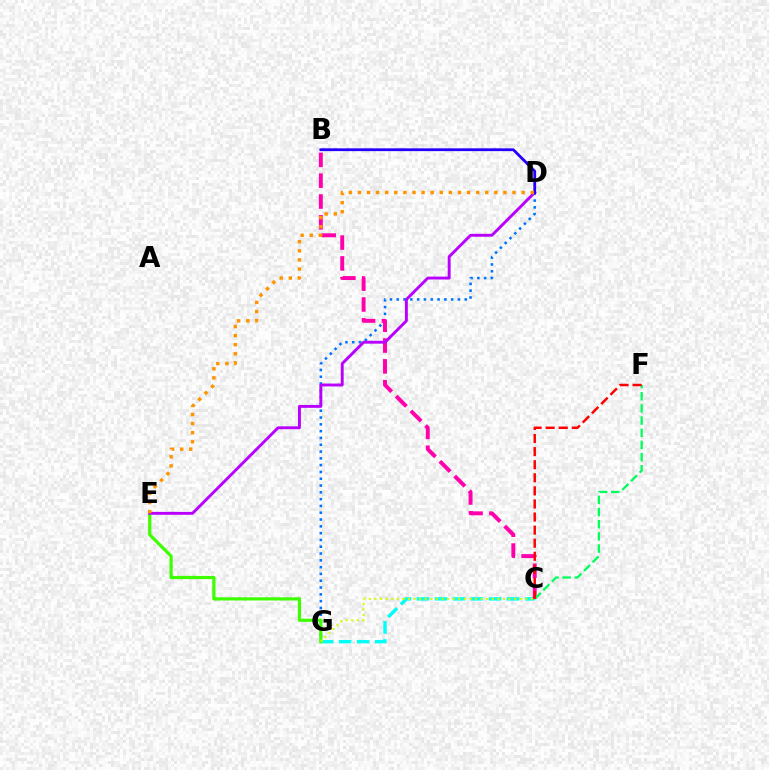{('C', 'G'): [{'color': '#00fff6', 'line_style': 'dashed', 'thickness': 2.45}, {'color': '#d1ff00', 'line_style': 'dotted', 'thickness': 1.52}], ('D', 'G'): [{'color': '#0074ff', 'line_style': 'dotted', 'thickness': 1.85}], ('B', 'C'): [{'color': '#ff00ac', 'line_style': 'dashed', 'thickness': 2.83}], ('C', 'F'): [{'color': '#00ff5c', 'line_style': 'dashed', 'thickness': 1.65}, {'color': '#ff0000', 'line_style': 'dashed', 'thickness': 1.78}], ('E', 'G'): [{'color': '#3dff00', 'line_style': 'solid', 'thickness': 2.3}], ('D', 'E'): [{'color': '#b900ff', 'line_style': 'solid', 'thickness': 2.08}, {'color': '#ff9400', 'line_style': 'dotted', 'thickness': 2.47}], ('B', 'D'): [{'color': '#2500ff', 'line_style': 'solid', 'thickness': 2.02}]}